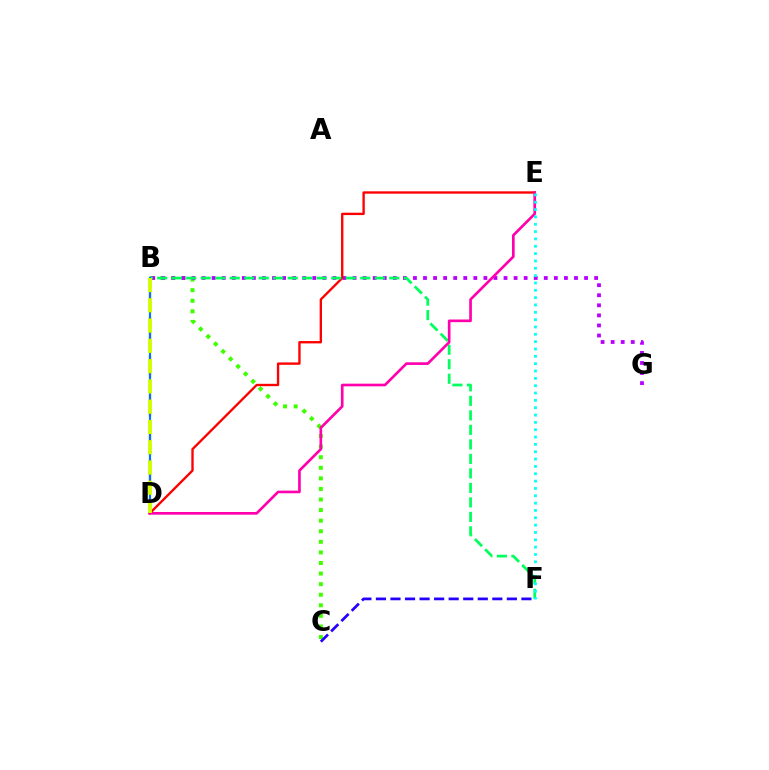{('B', 'C'): [{'color': '#3dff00', 'line_style': 'dotted', 'thickness': 2.87}], ('B', 'G'): [{'color': '#b900ff', 'line_style': 'dotted', 'thickness': 2.73}], ('B', 'D'): [{'color': '#ff9400', 'line_style': 'dashed', 'thickness': 1.76}, {'color': '#0074ff', 'line_style': 'solid', 'thickness': 1.55}, {'color': '#d1ff00', 'line_style': 'dashed', 'thickness': 2.75}], ('D', 'E'): [{'color': '#ff0000', 'line_style': 'solid', 'thickness': 1.69}, {'color': '#ff00ac', 'line_style': 'solid', 'thickness': 1.91}], ('B', 'F'): [{'color': '#00ff5c', 'line_style': 'dashed', 'thickness': 1.97}], ('C', 'F'): [{'color': '#2500ff', 'line_style': 'dashed', 'thickness': 1.98}], ('E', 'F'): [{'color': '#00fff6', 'line_style': 'dotted', 'thickness': 1.99}]}